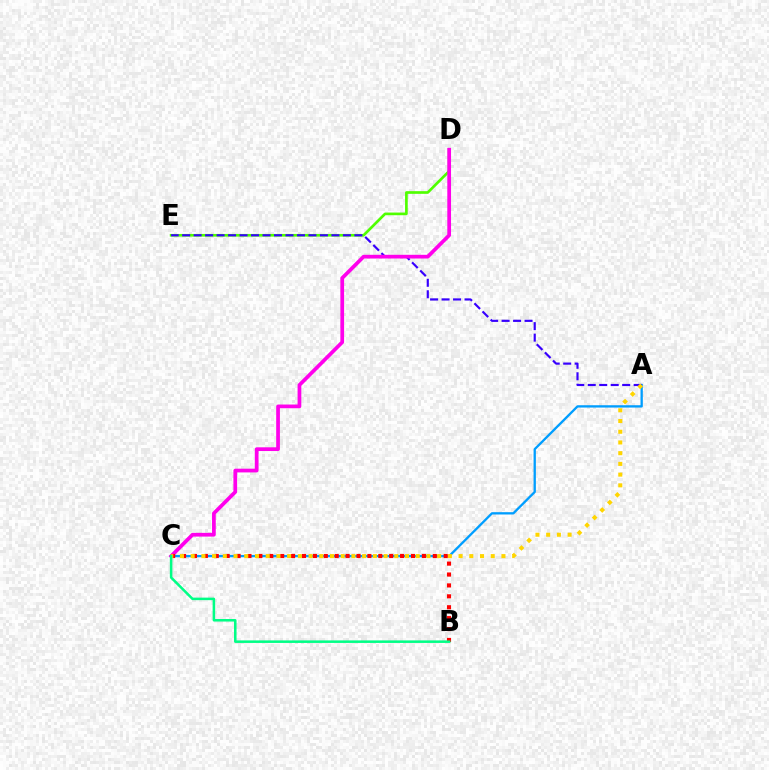{('A', 'C'): [{'color': '#009eff', 'line_style': 'solid', 'thickness': 1.67}, {'color': '#ffd500', 'line_style': 'dotted', 'thickness': 2.91}], ('D', 'E'): [{'color': '#4fff00', 'line_style': 'solid', 'thickness': 1.92}], ('A', 'E'): [{'color': '#3700ff', 'line_style': 'dashed', 'thickness': 1.56}], ('C', 'D'): [{'color': '#ff00ed', 'line_style': 'solid', 'thickness': 2.68}], ('B', 'C'): [{'color': '#ff0000', 'line_style': 'dotted', 'thickness': 2.96}, {'color': '#00ff86', 'line_style': 'solid', 'thickness': 1.82}]}